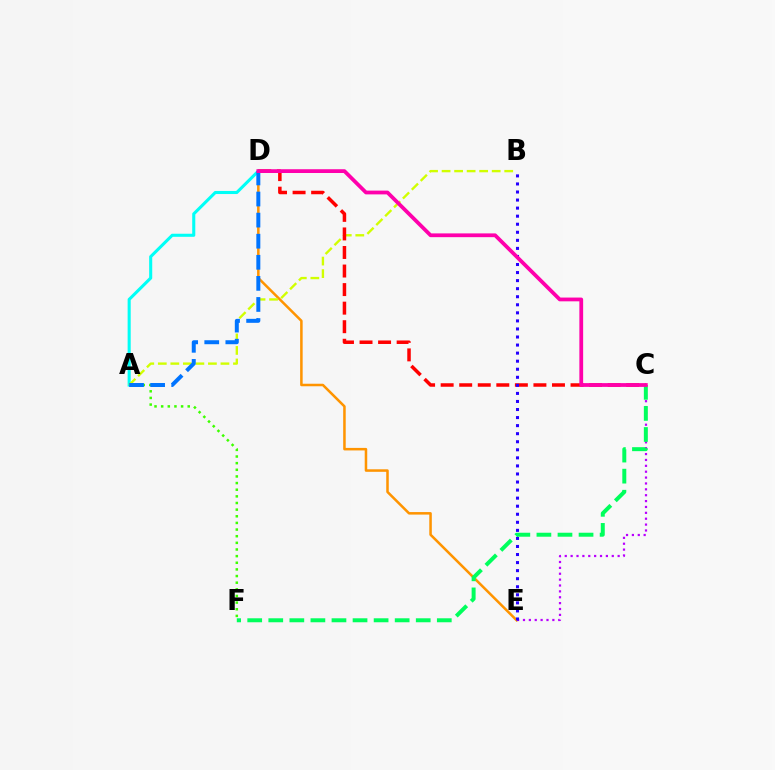{('A', 'F'): [{'color': '#3dff00', 'line_style': 'dotted', 'thickness': 1.8}], ('D', 'E'): [{'color': '#ff9400', 'line_style': 'solid', 'thickness': 1.82}], ('A', 'D'): [{'color': '#00fff6', 'line_style': 'solid', 'thickness': 2.21}, {'color': '#0074ff', 'line_style': 'dashed', 'thickness': 2.86}], ('A', 'B'): [{'color': '#d1ff00', 'line_style': 'dashed', 'thickness': 1.7}], ('C', 'D'): [{'color': '#ff0000', 'line_style': 'dashed', 'thickness': 2.52}, {'color': '#ff00ac', 'line_style': 'solid', 'thickness': 2.71}], ('C', 'E'): [{'color': '#b900ff', 'line_style': 'dotted', 'thickness': 1.6}], ('B', 'E'): [{'color': '#2500ff', 'line_style': 'dotted', 'thickness': 2.19}], ('C', 'F'): [{'color': '#00ff5c', 'line_style': 'dashed', 'thickness': 2.86}]}